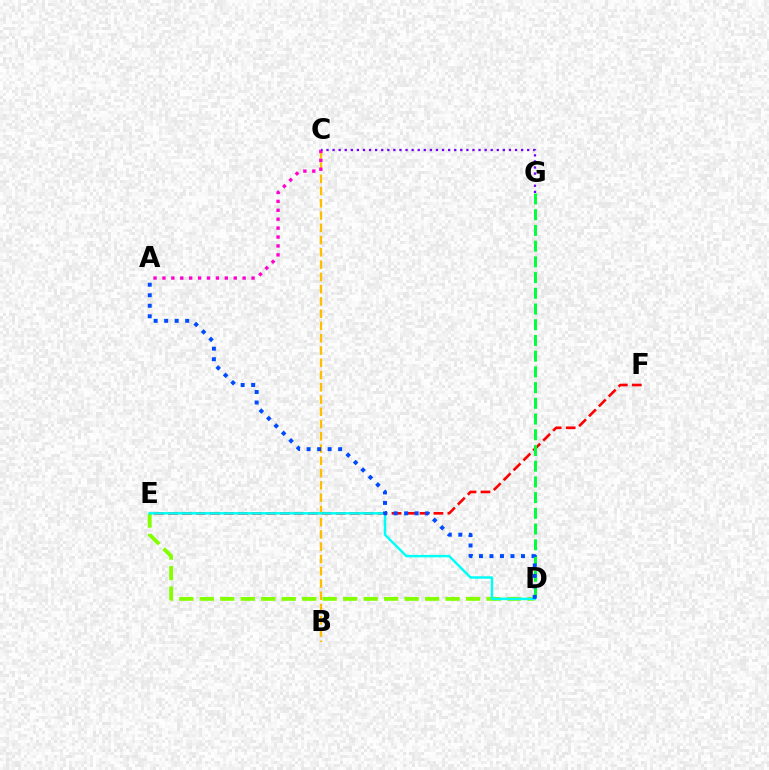{('D', 'E'): [{'color': '#84ff00', 'line_style': 'dashed', 'thickness': 2.78}, {'color': '#00fff6', 'line_style': 'solid', 'thickness': 1.78}], ('B', 'C'): [{'color': '#ffbd00', 'line_style': 'dashed', 'thickness': 1.67}], ('E', 'F'): [{'color': '#ff0000', 'line_style': 'dashed', 'thickness': 1.9}], ('A', 'C'): [{'color': '#ff00cf', 'line_style': 'dotted', 'thickness': 2.42}], ('D', 'G'): [{'color': '#00ff39', 'line_style': 'dashed', 'thickness': 2.14}], ('A', 'D'): [{'color': '#004bff', 'line_style': 'dotted', 'thickness': 2.85}], ('C', 'G'): [{'color': '#7200ff', 'line_style': 'dotted', 'thickness': 1.65}]}